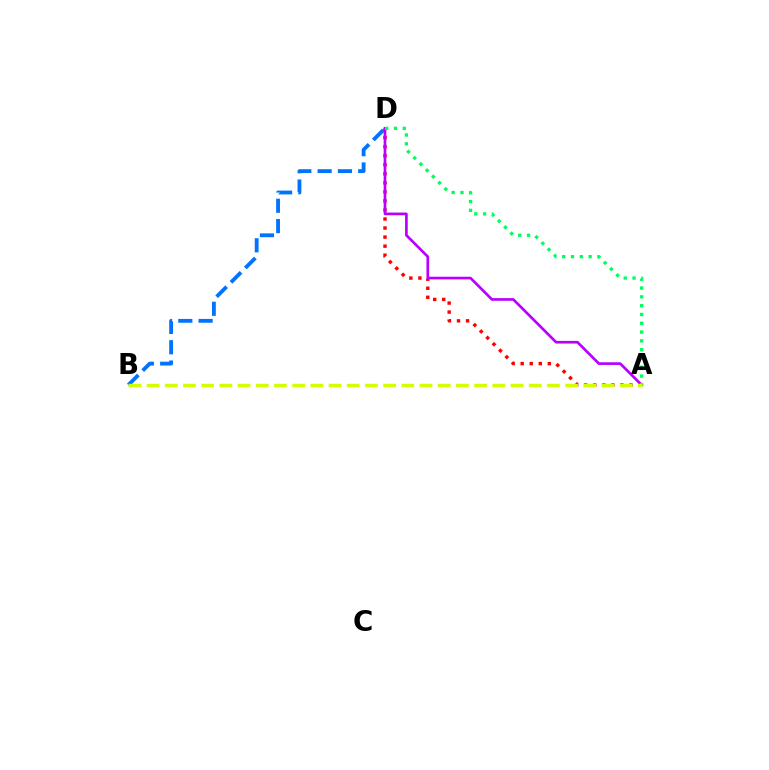{('A', 'D'): [{'color': '#ff0000', 'line_style': 'dotted', 'thickness': 2.46}, {'color': '#b900ff', 'line_style': 'solid', 'thickness': 1.93}, {'color': '#00ff5c', 'line_style': 'dotted', 'thickness': 2.39}], ('B', 'D'): [{'color': '#0074ff', 'line_style': 'dashed', 'thickness': 2.76}], ('A', 'B'): [{'color': '#d1ff00', 'line_style': 'dashed', 'thickness': 2.47}]}